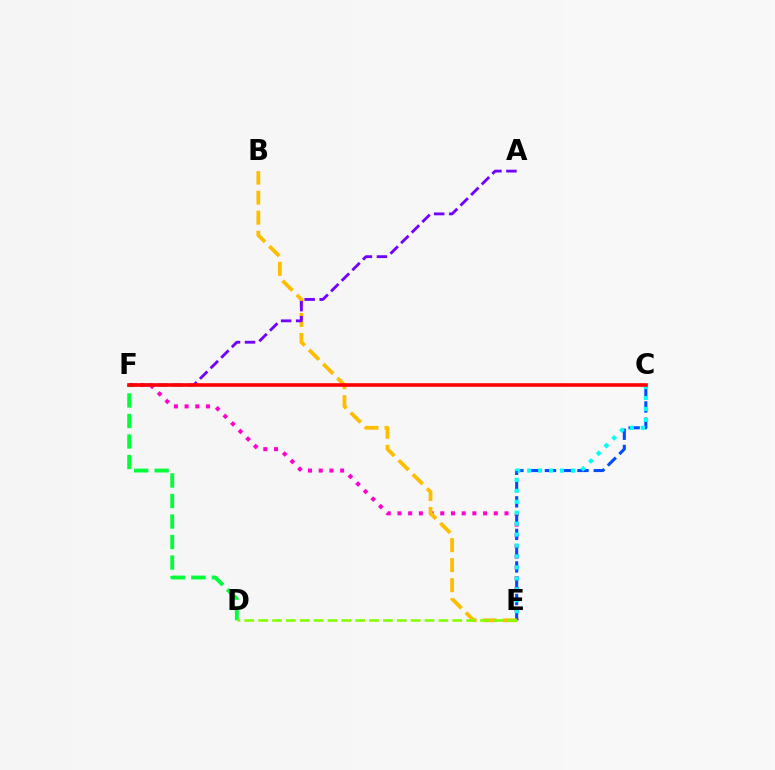{('E', 'F'): [{'color': '#ff00cf', 'line_style': 'dotted', 'thickness': 2.91}], ('C', 'E'): [{'color': '#004bff', 'line_style': 'dashed', 'thickness': 2.21}, {'color': '#00fff6', 'line_style': 'dotted', 'thickness': 2.97}], ('B', 'E'): [{'color': '#ffbd00', 'line_style': 'dashed', 'thickness': 2.72}], ('A', 'F'): [{'color': '#7200ff', 'line_style': 'dashed', 'thickness': 2.04}], ('D', 'F'): [{'color': '#00ff39', 'line_style': 'dashed', 'thickness': 2.79}], ('C', 'F'): [{'color': '#ff0000', 'line_style': 'solid', 'thickness': 2.6}], ('D', 'E'): [{'color': '#84ff00', 'line_style': 'dashed', 'thickness': 1.88}]}